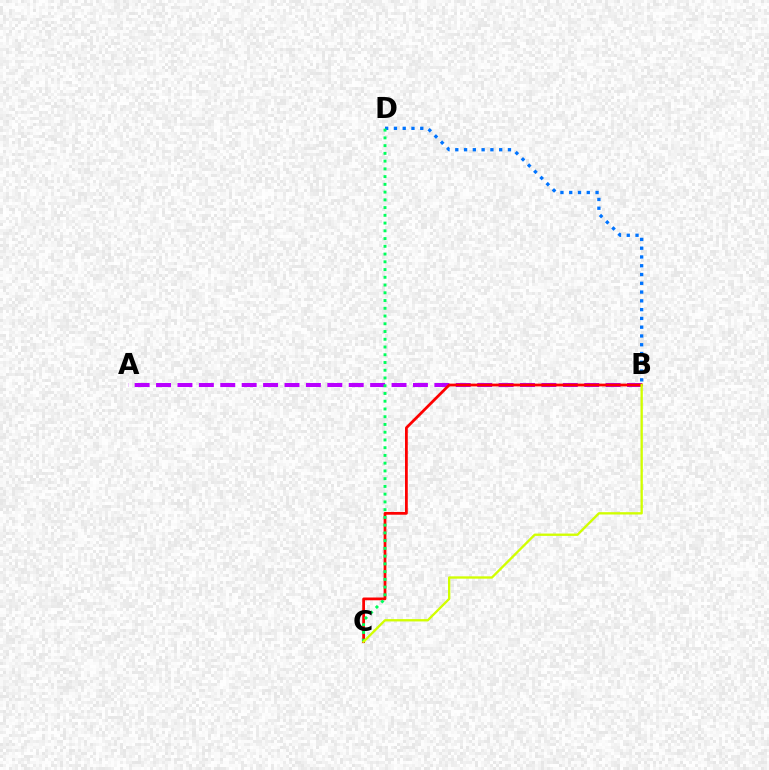{('B', 'D'): [{'color': '#0074ff', 'line_style': 'dotted', 'thickness': 2.38}], ('A', 'B'): [{'color': '#b900ff', 'line_style': 'dashed', 'thickness': 2.91}], ('B', 'C'): [{'color': '#ff0000', 'line_style': 'solid', 'thickness': 1.99}, {'color': '#d1ff00', 'line_style': 'solid', 'thickness': 1.68}], ('C', 'D'): [{'color': '#00ff5c', 'line_style': 'dotted', 'thickness': 2.1}]}